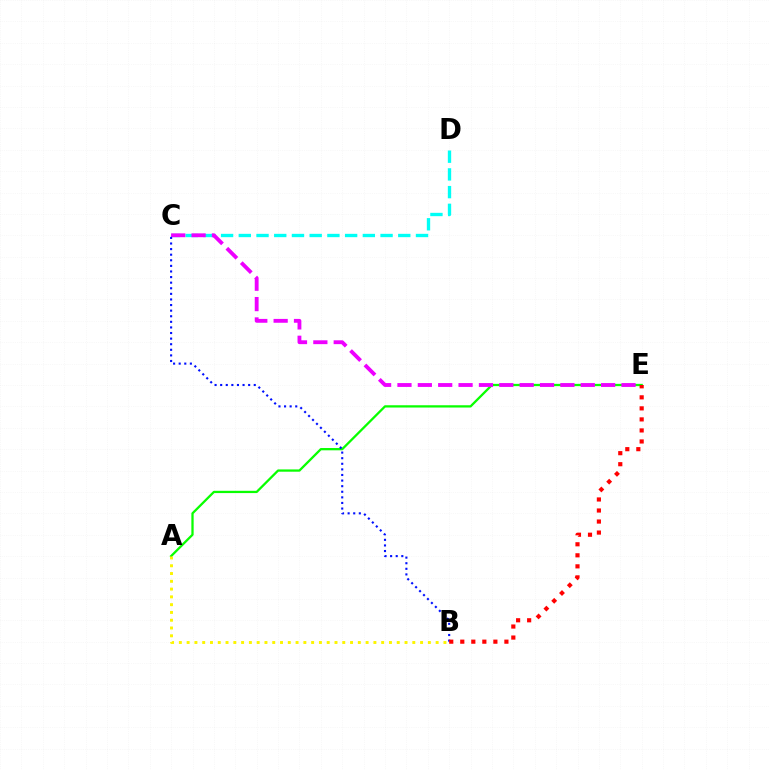{('A', 'E'): [{'color': '#08ff00', 'line_style': 'solid', 'thickness': 1.64}], ('C', 'D'): [{'color': '#00fff6', 'line_style': 'dashed', 'thickness': 2.41}], ('C', 'E'): [{'color': '#ee00ff', 'line_style': 'dashed', 'thickness': 2.77}], ('B', 'C'): [{'color': '#0010ff', 'line_style': 'dotted', 'thickness': 1.52}], ('A', 'B'): [{'color': '#fcf500', 'line_style': 'dotted', 'thickness': 2.11}], ('B', 'E'): [{'color': '#ff0000', 'line_style': 'dotted', 'thickness': 3.0}]}